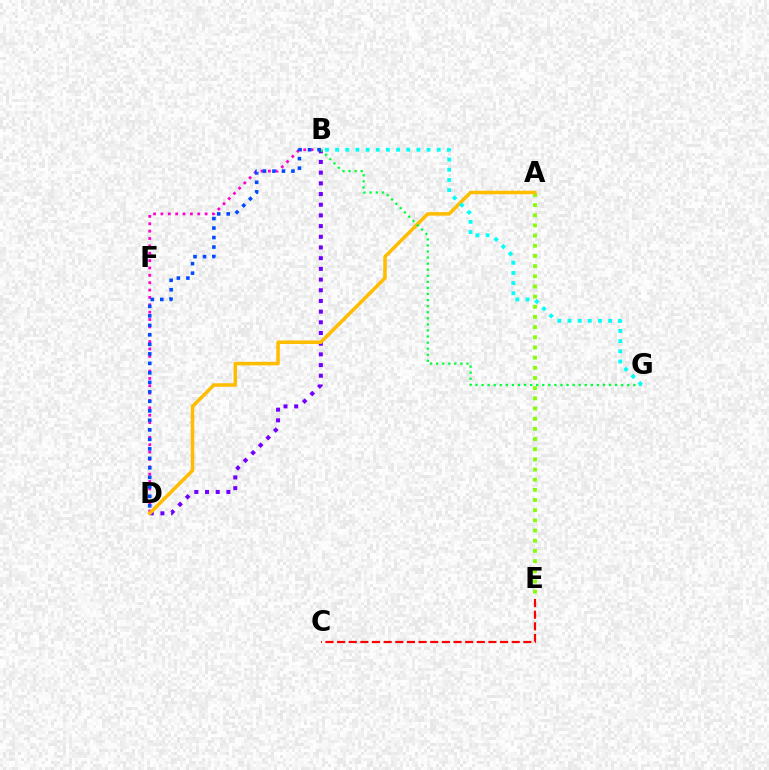{('C', 'E'): [{'color': '#ff0000', 'line_style': 'dashed', 'thickness': 1.58}], ('A', 'E'): [{'color': '#84ff00', 'line_style': 'dotted', 'thickness': 2.76}], ('B', 'D'): [{'color': '#ff00cf', 'line_style': 'dotted', 'thickness': 2.0}, {'color': '#7200ff', 'line_style': 'dotted', 'thickness': 2.9}, {'color': '#004bff', 'line_style': 'dotted', 'thickness': 2.58}], ('A', 'D'): [{'color': '#ffbd00', 'line_style': 'solid', 'thickness': 2.53}], ('B', 'G'): [{'color': '#00ff39', 'line_style': 'dotted', 'thickness': 1.65}, {'color': '#00fff6', 'line_style': 'dotted', 'thickness': 2.76}]}